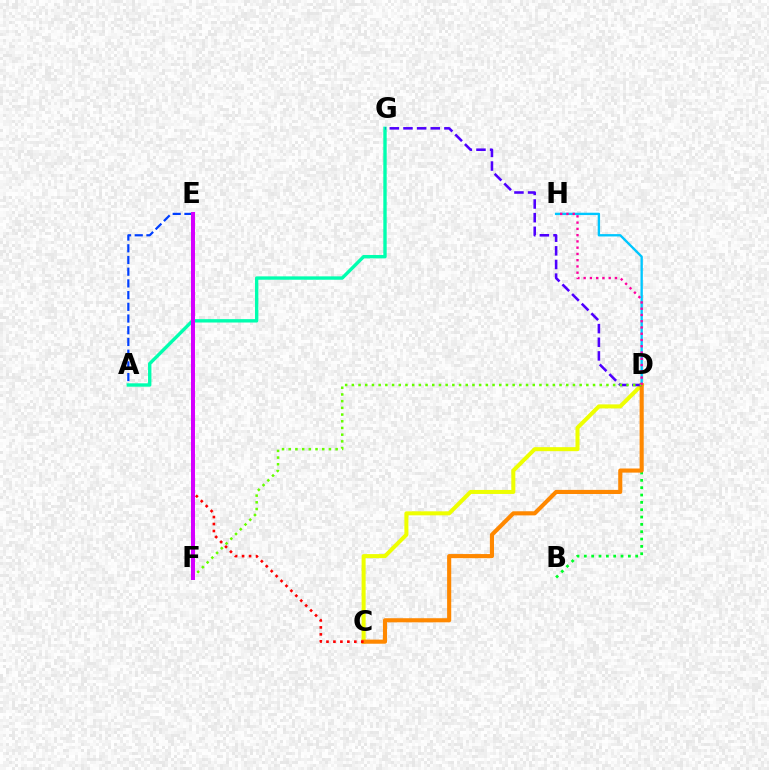{('C', 'D'): [{'color': '#eeff00', 'line_style': 'solid', 'thickness': 2.89}, {'color': '#ff8800', 'line_style': 'solid', 'thickness': 2.96}], ('B', 'D'): [{'color': '#00ff27', 'line_style': 'dotted', 'thickness': 1.99}], ('D', 'H'): [{'color': '#00c7ff', 'line_style': 'solid', 'thickness': 1.69}, {'color': '#ff00a0', 'line_style': 'dotted', 'thickness': 1.7}], ('A', 'E'): [{'color': '#003fff', 'line_style': 'dashed', 'thickness': 1.59}], ('A', 'G'): [{'color': '#00ffaf', 'line_style': 'solid', 'thickness': 2.43}], ('D', 'G'): [{'color': '#4f00ff', 'line_style': 'dashed', 'thickness': 1.85}], ('C', 'E'): [{'color': '#ff0000', 'line_style': 'dotted', 'thickness': 1.89}], ('D', 'F'): [{'color': '#66ff00', 'line_style': 'dotted', 'thickness': 1.82}], ('E', 'F'): [{'color': '#d600ff', 'line_style': 'solid', 'thickness': 2.88}]}